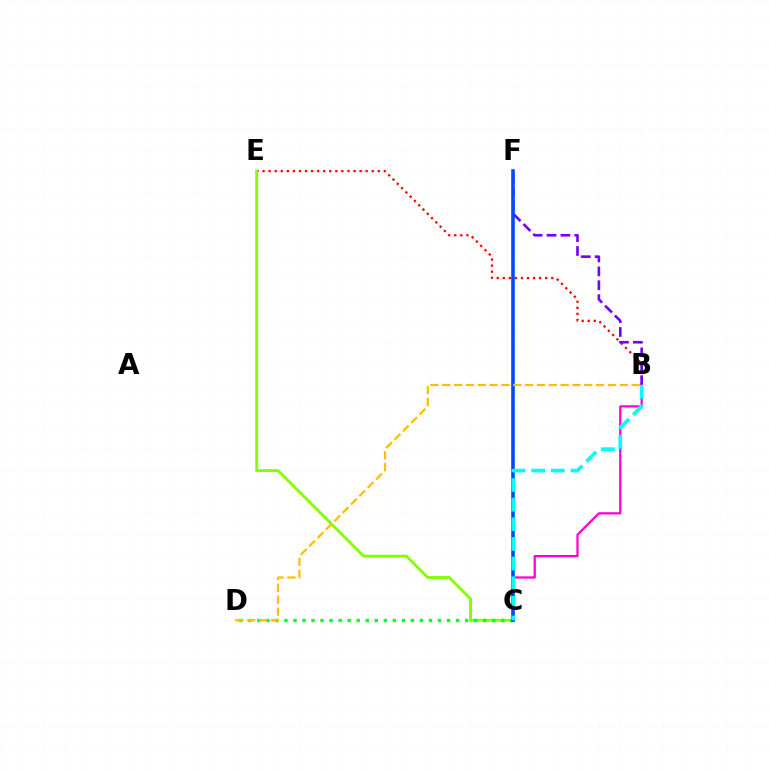{('B', 'E'): [{'color': '#ff0000', 'line_style': 'dotted', 'thickness': 1.65}], ('C', 'E'): [{'color': '#84ff00', 'line_style': 'solid', 'thickness': 2.07}], ('C', 'D'): [{'color': '#00ff39', 'line_style': 'dotted', 'thickness': 2.45}], ('B', 'F'): [{'color': '#7200ff', 'line_style': 'dashed', 'thickness': 1.89}], ('B', 'C'): [{'color': '#ff00cf', 'line_style': 'solid', 'thickness': 1.62}, {'color': '#00fff6', 'line_style': 'dashed', 'thickness': 2.67}], ('C', 'F'): [{'color': '#004bff', 'line_style': 'solid', 'thickness': 2.59}], ('B', 'D'): [{'color': '#ffbd00', 'line_style': 'dashed', 'thickness': 1.61}]}